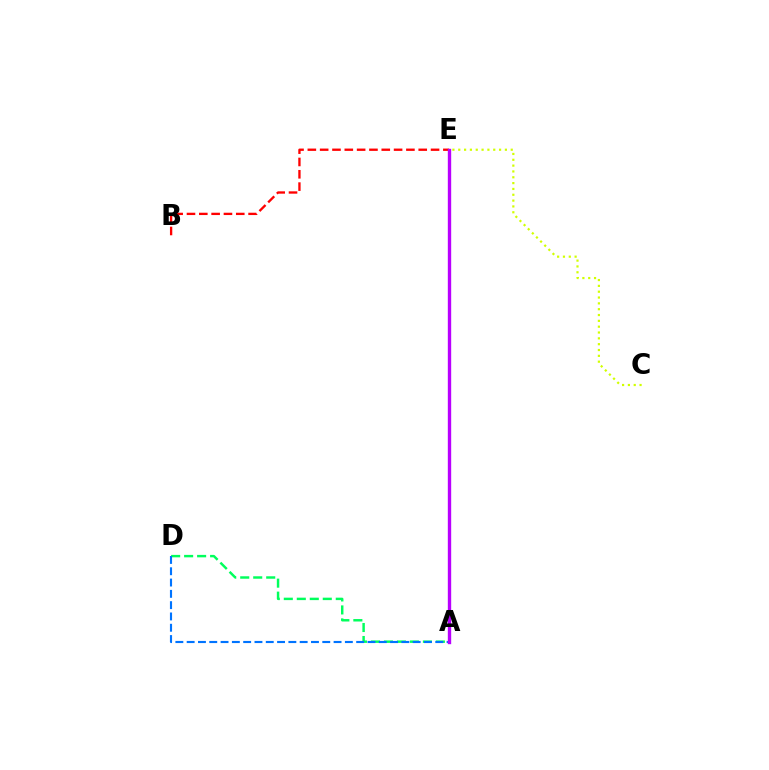{('A', 'D'): [{'color': '#00ff5c', 'line_style': 'dashed', 'thickness': 1.76}, {'color': '#0074ff', 'line_style': 'dashed', 'thickness': 1.54}], ('B', 'E'): [{'color': '#ff0000', 'line_style': 'dashed', 'thickness': 1.67}], ('A', 'E'): [{'color': '#b900ff', 'line_style': 'solid', 'thickness': 2.43}], ('C', 'E'): [{'color': '#d1ff00', 'line_style': 'dotted', 'thickness': 1.58}]}